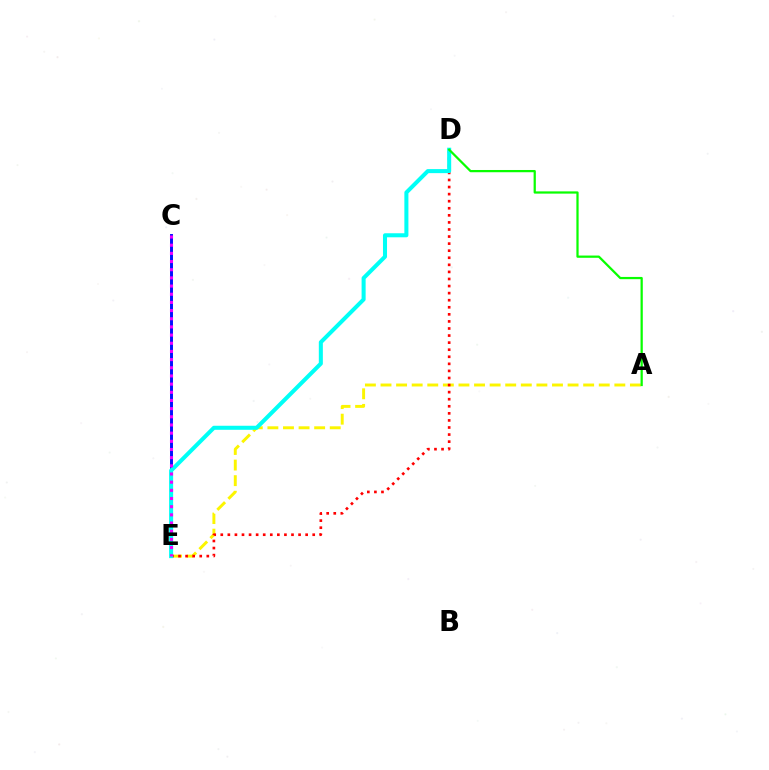{('A', 'E'): [{'color': '#fcf500', 'line_style': 'dashed', 'thickness': 2.12}], ('D', 'E'): [{'color': '#ff0000', 'line_style': 'dotted', 'thickness': 1.92}, {'color': '#00fff6', 'line_style': 'solid', 'thickness': 2.91}], ('C', 'E'): [{'color': '#0010ff', 'line_style': 'solid', 'thickness': 2.11}, {'color': '#ee00ff', 'line_style': 'dotted', 'thickness': 2.22}], ('A', 'D'): [{'color': '#08ff00', 'line_style': 'solid', 'thickness': 1.61}]}